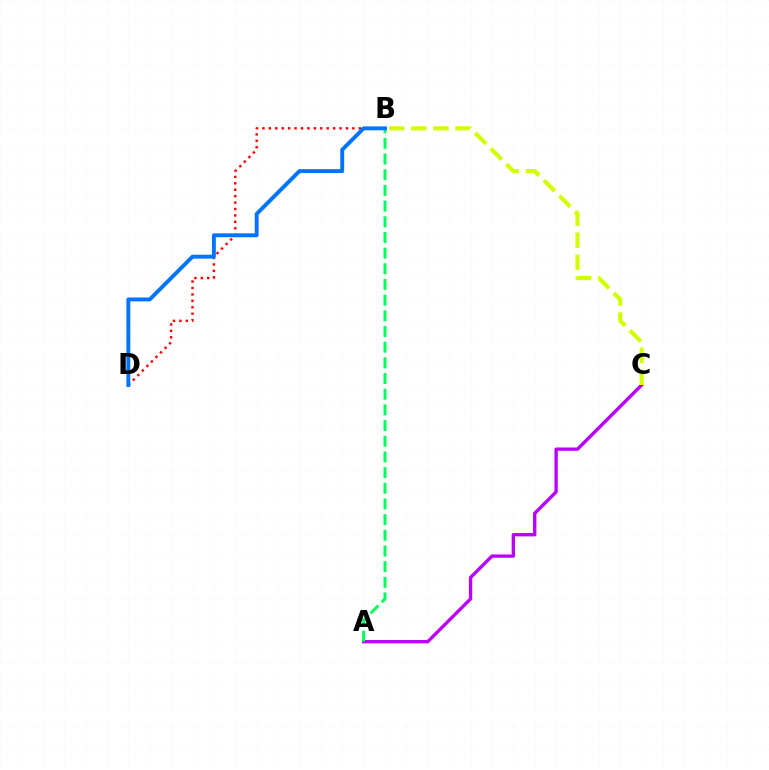{('B', 'D'): [{'color': '#ff0000', 'line_style': 'dotted', 'thickness': 1.75}, {'color': '#0074ff', 'line_style': 'solid', 'thickness': 2.81}], ('A', 'C'): [{'color': '#b900ff', 'line_style': 'solid', 'thickness': 2.4}], ('A', 'B'): [{'color': '#00ff5c', 'line_style': 'dashed', 'thickness': 2.13}], ('B', 'C'): [{'color': '#d1ff00', 'line_style': 'dashed', 'thickness': 2.99}]}